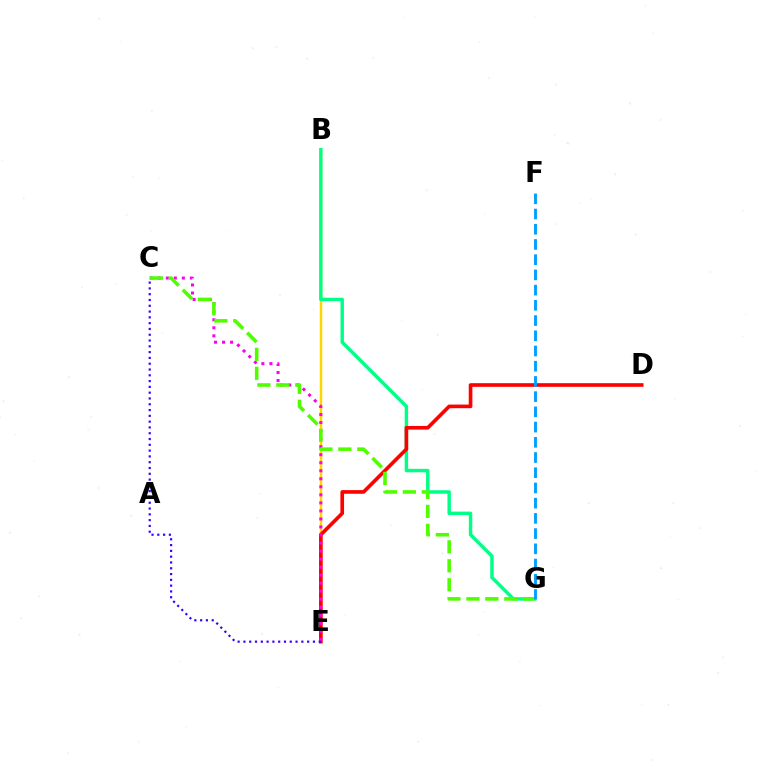{('B', 'E'): [{'color': '#ffd500', 'line_style': 'solid', 'thickness': 1.78}], ('B', 'G'): [{'color': '#00ff86', 'line_style': 'solid', 'thickness': 2.47}], ('D', 'E'): [{'color': '#ff0000', 'line_style': 'solid', 'thickness': 2.63}], ('C', 'E'): [{'color': '#ff00ed', 'line_style': 'dotted', 'thickness': 2.18}, {'color': '#3700ff', 'line_style': 'dotted', 'thickness': 1.57}], ('C', 'G'): [{'color': '#4fff00', 'line_style': 'dashed', 'thickness': 2.57}], ('F', 'G'): [{'color': '#009eff', 'line_style': 'dashed', 'thickness': 2.07}]}